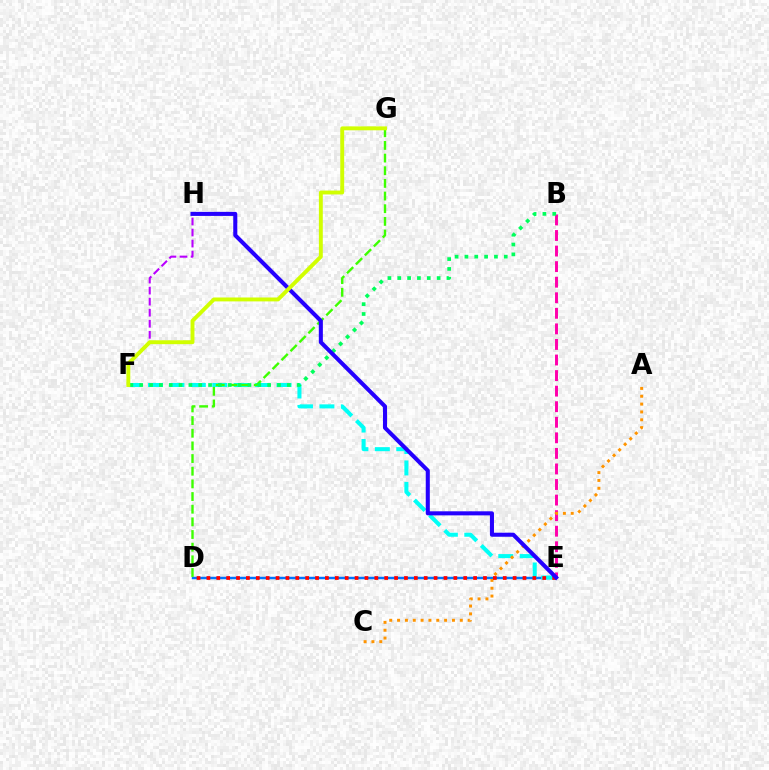{('D', 'E'): [{'color': '#0074ff', 'line_style': 'solid', 'thickness': 1.78}, {'color': '#ff0000', 'line_style': 'dotted', 'thickness': 2.68}], ('E', 'F'): [{'color': '#00fff6', 'line_style': 'dashed', 'thickness': 2.91}], ('B', 'E'): [{'color': '#ff00ac', 'line_style': 'dashed', 'thickness': 2.11}], ('A', 'C'): [{'color': '#ff9400', 'line_style': 'dotted', 'thickness': 2.13}], ('F', 'H'): [{'color': '#b900ff', 'line_style': 'dashed', 'thickness': 1.5}], ('D', 'G'): [{'color': '#3dff00', 'line_style': 'dashed', 'thickness': 1.72}], ('B', 'F'): [{'color': '#00ff5c', 'line_style': 'dotted', 'thickness': 2.67}], ('E', 'H'): [{'color': '#2500ff', 'line_style': 'solid', 'thickness': 2.92}], ('F', 'G'): [{'color': '#d1ff00', 'line_style': 'solid', 'thickness': 2.81}]}